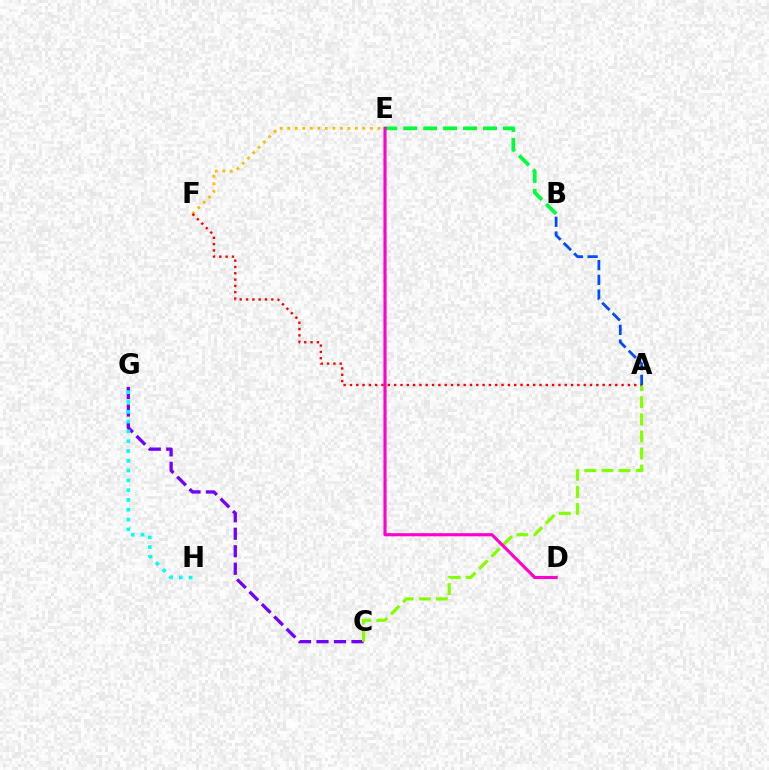{('C', 'G'): [{'color': '#7200ff', 'line_style': 'dashed', 'thickness': 2.38}], ('A', 'C'): [{'color': '#84ff00', 'line_style': 'dashed', 'thickness': 2.32}], ('B', 'E'): [{'color': '#00ff39', 'line_style': 'dashed', 'thickness': 2.71}], ('E', 'F'): [{'color': '#ffbd00', 'line_style': 'dotted', 'thickness': 2.04}], ('A', 'F'): [{'color': '#ff0000', 'line_style': 'dotted', 'thickness': 1.72}], ('D', 'E'): [{'color': '#ff00cf', 'line_style': 'solid', 'thickness': 2.25}], ('A', 'B'): [{'color': '#004bff', 'line_style': 'dashed', 'thickness': 2.0}], ('G', 'H'): [{'color': '#00fff6', 'line_style': 'dotted', 'thickness': 2.66}]}